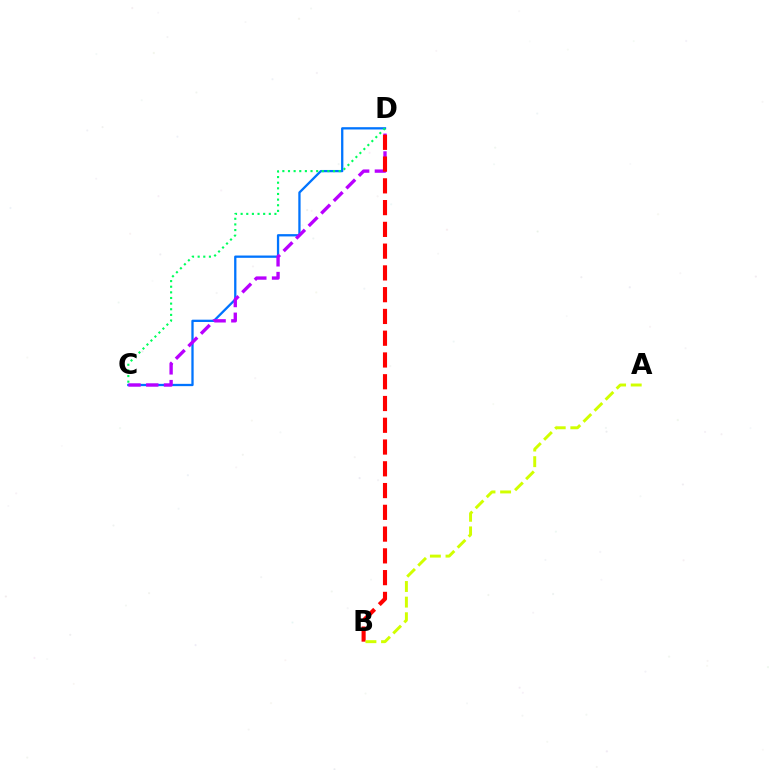{('C', 'D'): [{'color': '#0074ff', 'line_style': 'solid', 'thickness': 1.65}, {'color': '#b900ff', 'line_style': 'dashed', 'thickness': 2.41}, {'color': '#00ff5c', 'line_style': 'dotted', 'thickness': 1.53}], ('B', 'D'): [{'color': '#ff0000', 'line_style': 'dashed', 'thickness': 2.96}], ('A', 'B'): [{'color': '#d1ff00', 'line_style': 'dashed', 'thickness': 2.12}]}